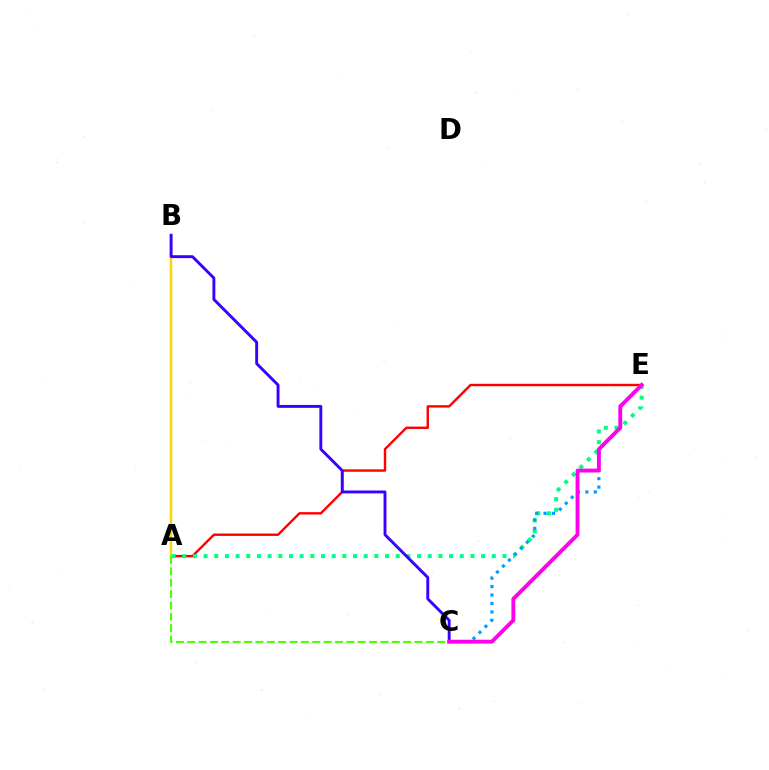{('A', 'E'): [{'color': '#ff0000', 'line_style': 'solid', 'thickness': 1.73}, {'color': '#00ff86', 'line_style': 'dotted', 'thickness': 2.9}], ('A', 'B'): [{'color': '#ffd500', 'line_style': 'solid', 'thickness': 1.75}], ('A', 'C'): [{'color': '#4fff00', 'line_style': 'dashed', 'thickness': 1.54}], ('C', 'E'): [{'color': '#009eff', 'line_style': 'dotted', 'thickness': 2.29}, {'color': '#ff00ed', 'line_style': 'solid', 'thickness': 2.77}], ('B', 'C'): [{'color': '#3700ff', 'line_style': 'solid', 'thickness': 2.08}]}